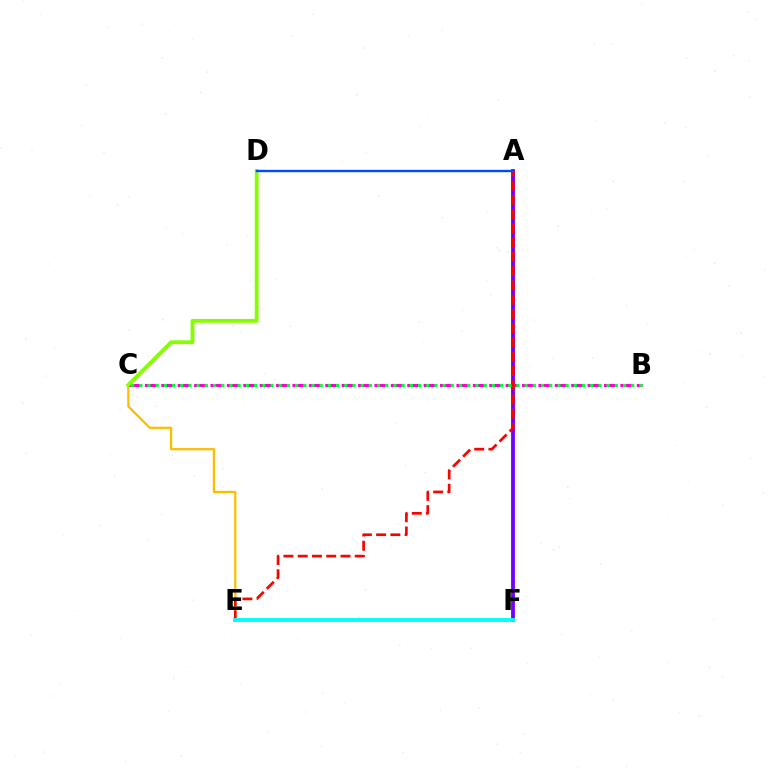{('A', 'F'): [{'color': '#7200ff', 'line_style': 'solid', 'thickness': 2.75}], ('C', 'E'): [{'color': '#ffbd00', 'line_style': 'solid', 'thickness': 1.62}], ('B', 'C'): [{'color': '#ff00cf', 'line_style': 'dashed', 'thickness': 2.23}, {'color': '#00ff39', 'line_style': 'dotted', 'thickness': 2.23}], ('C', 'D'): [{'color': '#84ff00', 'line_style': 'solid', 'thickness': 2.74}], ('A', 'E'): [{'color': '#ff0000', 'line_style': 'dashed', 'thickness': 1.94}], ('A', 'D'): [{'color': '#004bff', 'line_style': 'solid', 'thickness': 1.72}], ('E', 'F'): [{'color': '#00fff6', 'line_style': 'solid', 'thickness': 2.8}]}